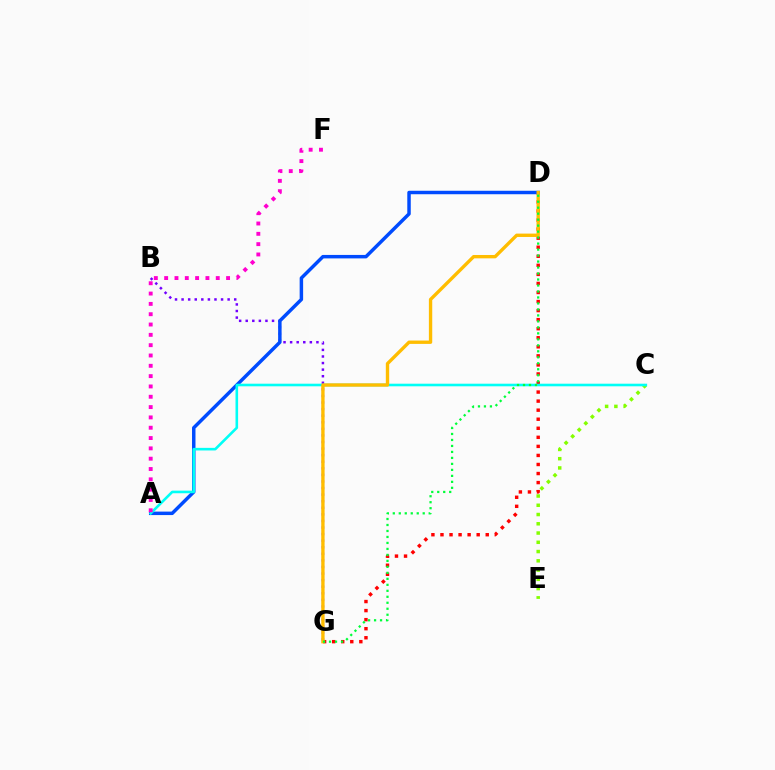{('B', 'G'): [{'color': '#7200ff', 'line_style': 'dotted', 'thickness': 1.79}], ('D', 'G'): [{'color': '#ff0000', 'line_style': 'dotted', 'thickness': 2.46}, {'color': '#ffbd00', 'line_style': 'solid', 'thickness': 2.42}, {'color': '#00ff39', 'line_style': 'dotted', 'thickness': 1.63}], ('C', 'E'): [{'color': '#84ff00', 'line_style': 'dotted', 'thickness': 2.52}], ('A', 'D'): [{'color': '#004bff', 'line_style': 'solid', 'thickness': 2.5}], ('A', 'C'): [{'color': '#00fff6', 'line_style': 'solid', 'thickness': 1.87}], ('A', 'F'): [{'color': '#ff00cf', 'line_style': 'dotted', 'thickness': 2.8}]}